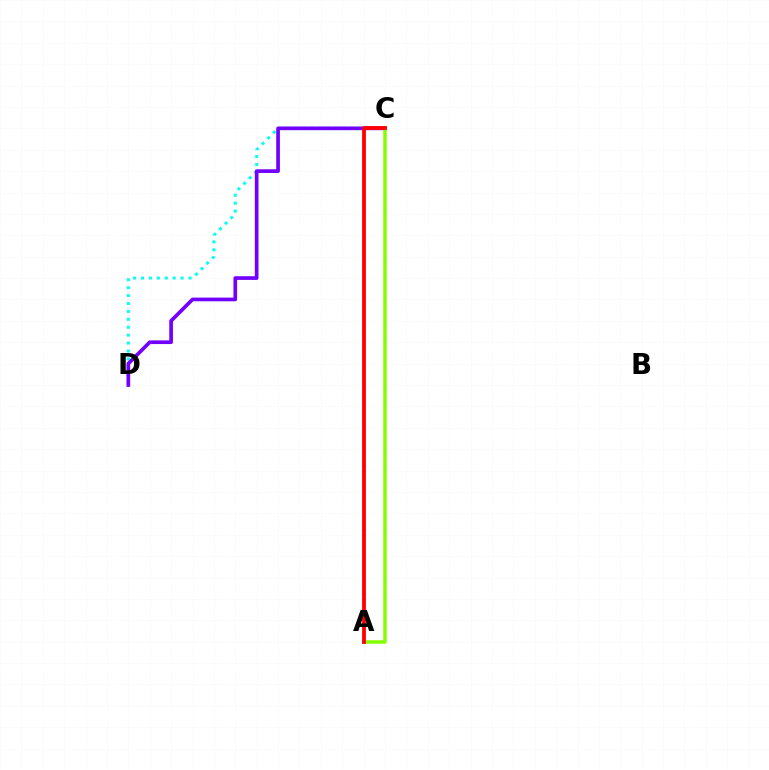{('C', 'D'): [{'color': '#00fff6', 'line_style': 'dotted', 'thickness': 2.15}, {'color': '#7200ff', 'line_style': 'solid', 'thickness': 2.66}], ('A', 'C'): [{'color': '#84ff00', 'line_style': 'solid', 'thickness': 2.53}, {'color': '#ff0000', 'line_style': 'solid', 'thickness': 2.74}]}